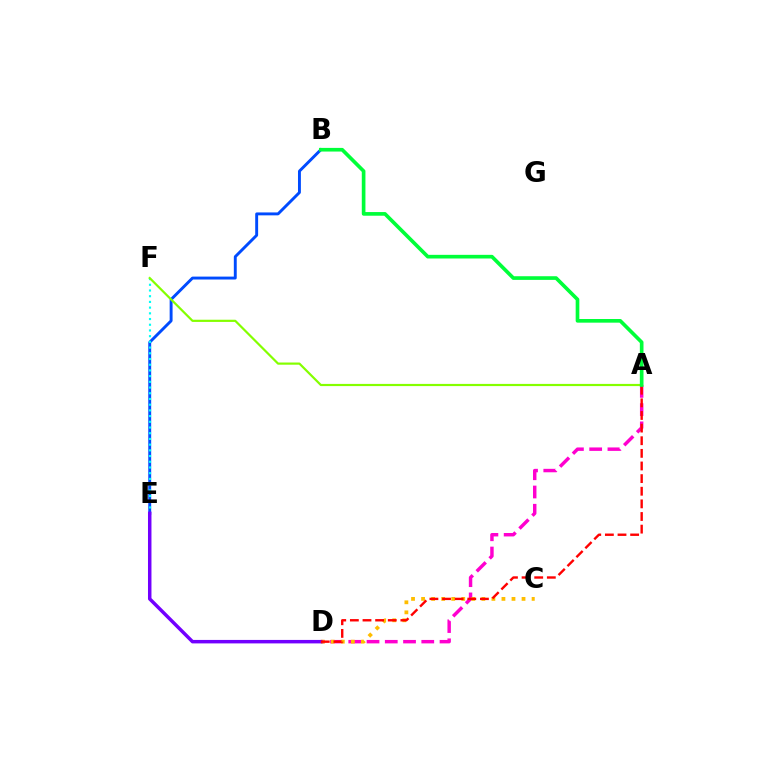{('A', 'D'): [{'color': '#ff00cf', 'line_style': 'dashed', 'thickness': 2.48}, {'color': '#ff0000', 'line_style': 'dashed', 'thickness': 1.72}], ('C', 'D'): [{'color': '#ffbd00', 'line_style': 'dotted', 'thickness': 2.73}], ('B', 'E'): [{'color': '#004bff', 'line_style': 'solid', 'thickness': 2.09}], ('E', 'F'): [{'color': '#00fff6', 'line_style': 'dotted', 'thickness': 1.55}], ('D', 'E'): [{'color': '#7200ff', 'line_style': 'solid', 'thickness': 2.5}], ('A', 'F'): [{'color': '#84ff00', 'line_style': 'solid', 'thickness': 1.58}], ('A', 'B'): [{'color': '#00ff39', 'line_style': 'solid', 'thickness': 2.63}]}